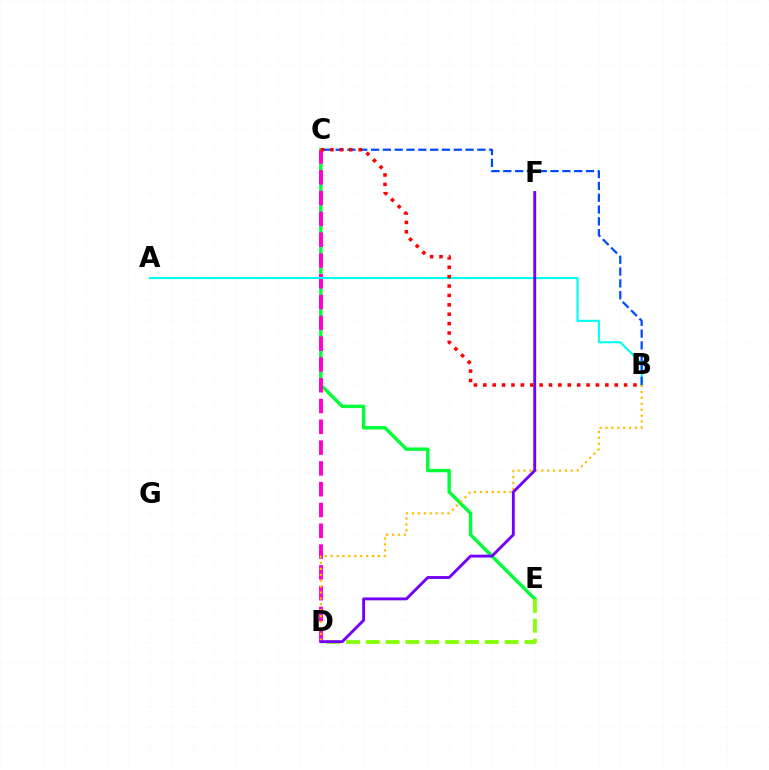{('C', 'E'): [{'color': '#00ff39', 'line_style': 'solid', 'thickness': 2.45}], ('C', 'D'): [{'color': '#ff00cf', 'line_style': 'dashed', 'thickness': 2.82}], ('A', 'B'): [{'color': '#00fff6', 'line_style': 'solid', 'thickness': 1.51}], ('B', 'D'): [{'color': '#ffbd00', 'line_style': 'dotted', 'thickness': 1.61}], ('D', 'E'): [{'color': '#84ff00', 'line_style': 'dashed', 'thickness': 2.69}], ('B', 'C'): [{'color': '#004bff', 'line_style': 'dashed', 'thickness': 1.61}, {'color': '#ff0000', 'line_style': 'dotted', 'thickness': 2.55}], ('D', 'F'): [{'color': '#7200ff', 'line_style': 'solid', 'thickness': 2.07}]}